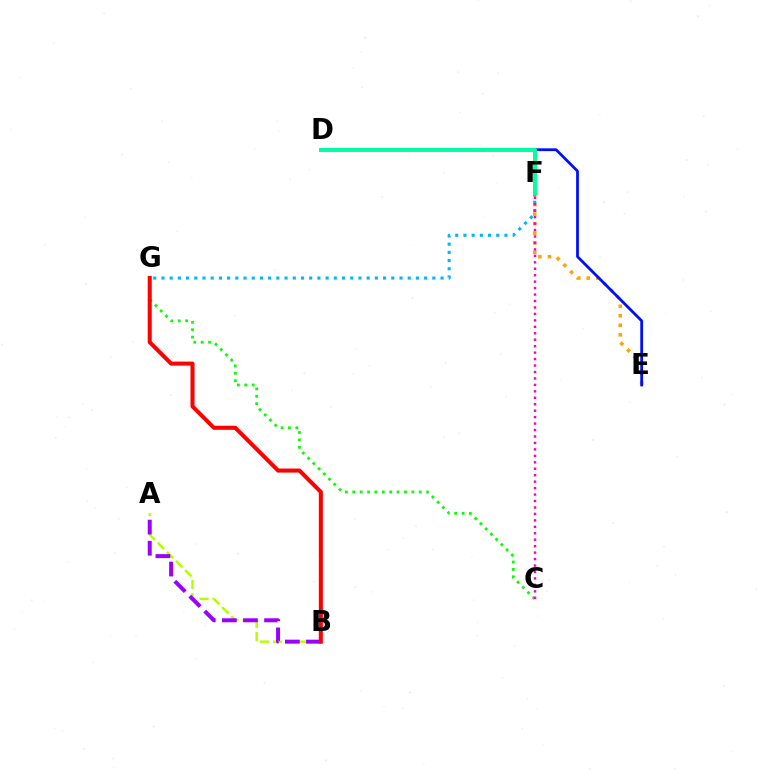{('C', 'G'): [{'color': '#08ff00', 'line_style': 'dotted', 'thickness': 2.01}], ('E', 'F'): [{'color': '#ffa500', 'line_style': 'dotted', 'thickness': 2.59}], ('D', 'E'): [{'color': '#0010ff', 'line_style': 'solid', 'thickness': 2.01}], ('F', 'G'): [{'color': '#00b5ff', 'line_style': 'dotted', 'thickness': 2.23}], ('A', 'B'): [{'color': '#b3ff00', 'line_style': 'dashed', 'thickness': 1.76}, {'color': '#9b00ff', 'line_style': 'dashed', 'thickness': 2.87}], ('D', 'F'): [{'color': '#00ff9d', 'line_style': 'solid', 'thickness': 2.81}], ('B', 'G'): [{'color': '#ff0000', 'line_style': 'solid', 'thickness': 2.91}], ('C', 'F'): [{'color': '#ff00bd', 'line_style': 'dotted', 'thickness': 1.75}]}